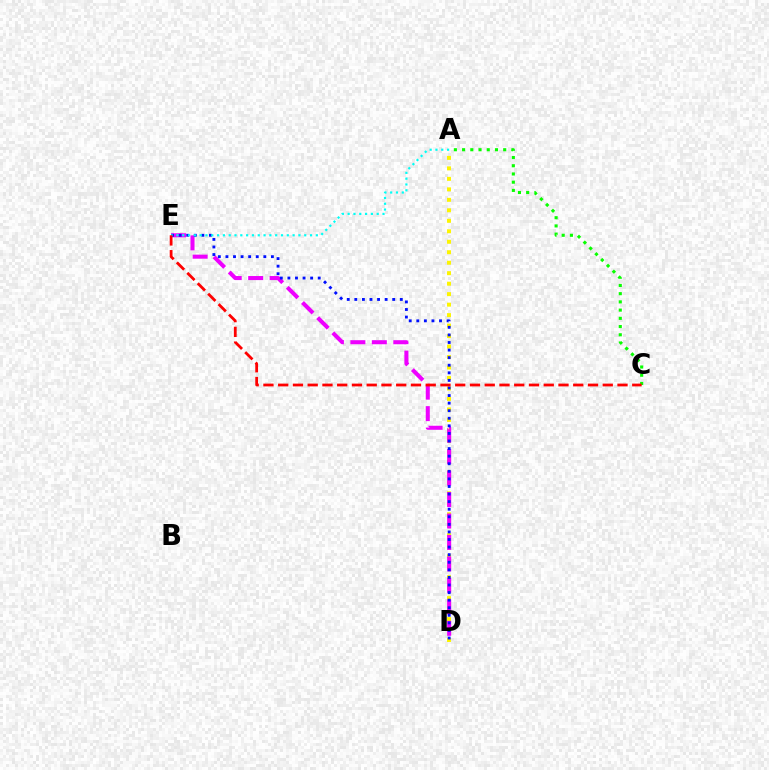{('A', 'D'): [{'color': '#fcf500', 'line_style': 'dotted', 'thickness': 2.85}], ('D', 'E'): [{'color': '#ee00ff', 'line_style': 'dashed', 'thickness': 2.92}, {'color': '#0010ff', 'line_style': 'dotted', 'thickness': 2.06}], ('A', 'E'): [{'color': '#00fff6', 'line_style': 'dotted', 'thickness': 1.58}], ('A', 'C'): [{'color': '#08ff00', 'line_style': 'dotted', 'thickness': 2.23}], ('C', 'E'): [{'color': '#ff0000', 'line_style': 'dashed', 'thickness': 2.0}]}